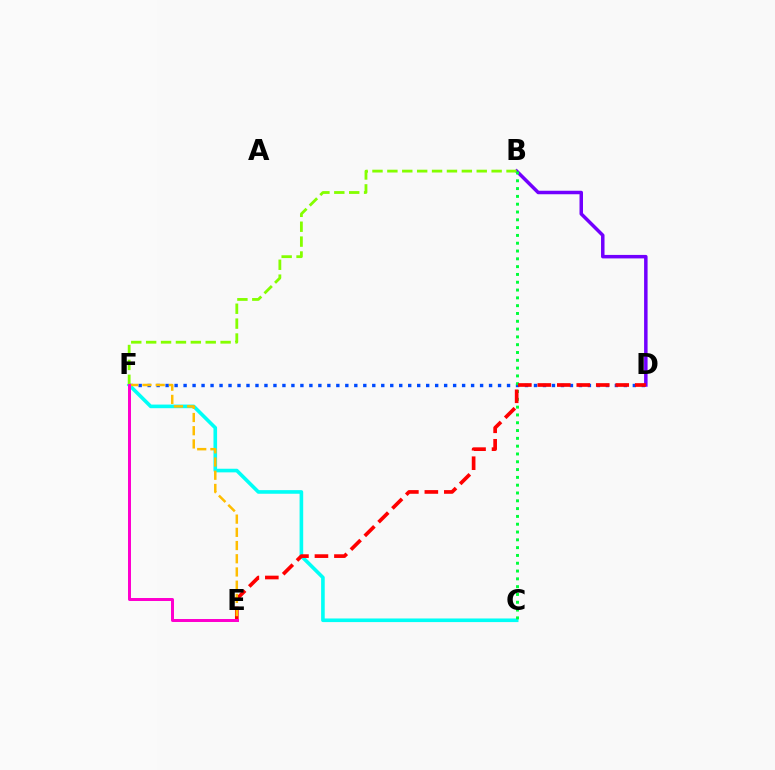{('D', 'F'): [{'color': '#004bff', 'line_style': 'dotted', 'thickness': 2.44}], ('B', 'D'): [{'color': '#7200ff', 'line_style': 'solid', 'thickness': 2.51}], ('C', 'F'): [{'color': '#00fff6', 'line_style': 'solid', 'thickness': 2.6}], ('B', 'F'): [{'color': '#84ff00', 'line_style': 'dashed', 'thickness': 2.02}], ('B', 'C'): [{'color': '#00ff39', 'line_style': 'dotted', 'thickness': 2.12}], ('D', 'E'): [{'color': '#ff0000', 'line_style': 'dashed', 'thickness': 2.65}], ('E', 'F'): [{'color': '#ffbd00', 'line_style': 'dashed', 'thickness': 1.79}, {'color': '#ff00cf', 'line_style': 'solid', 'thickness': 2.15}]}